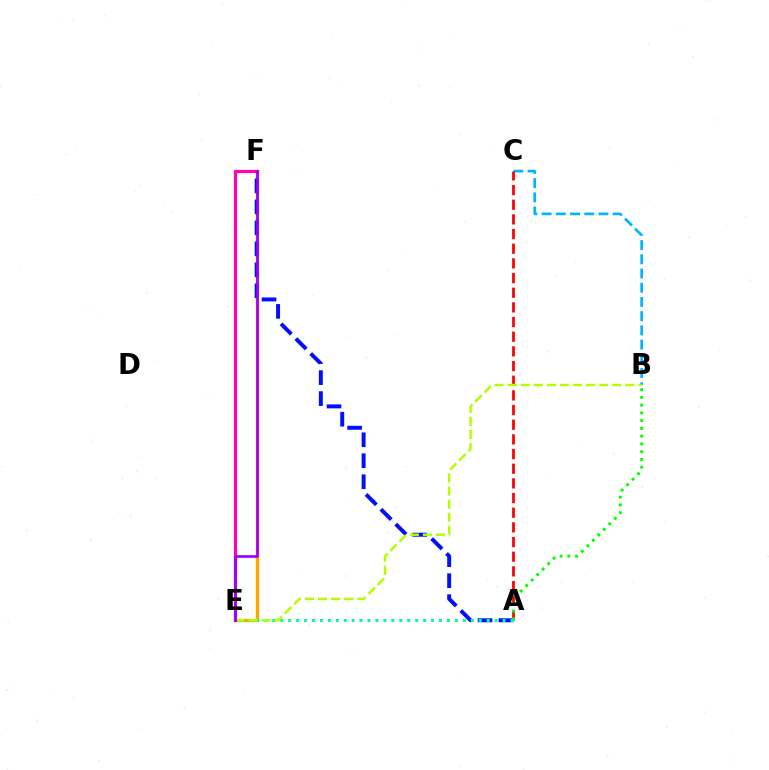{('B', 'C'): [{'color': '#00b5ff', 'line_style': 'dashed', 'thickness': 1.93}], ('A', 'C'): [{'color': '#ff0000', 'line_style': 'dashed', 'thickness': 1.99}], ('E', 'F'): [{'color': '#ffa500', 'line_style': 'solid', 'thickness': 2.43}, {'color': '#ff00bd', 'line_style': 'solid', 'thickness': 2.28}, {'color': '#9b00ff', 'line_style': 'solid', 'thickness': 1.92}], ('A', 'F'): [{'color': '#0010ff', 'line_style': 'dashed', 'thickness': 2.85}], ('A', 'B'): [{'color': '#08ff00', 'line_style': 'dotted', 'thickness': 2.11}], ('A', 'E'): [{'color': '#00ff9d', 'line_style': 'dotted', 'thickness': 2.16}], ('B', 'E'): [{'color': '#b3ff00', 'line_style': 'dashed', 'thickness': 1.78}]}